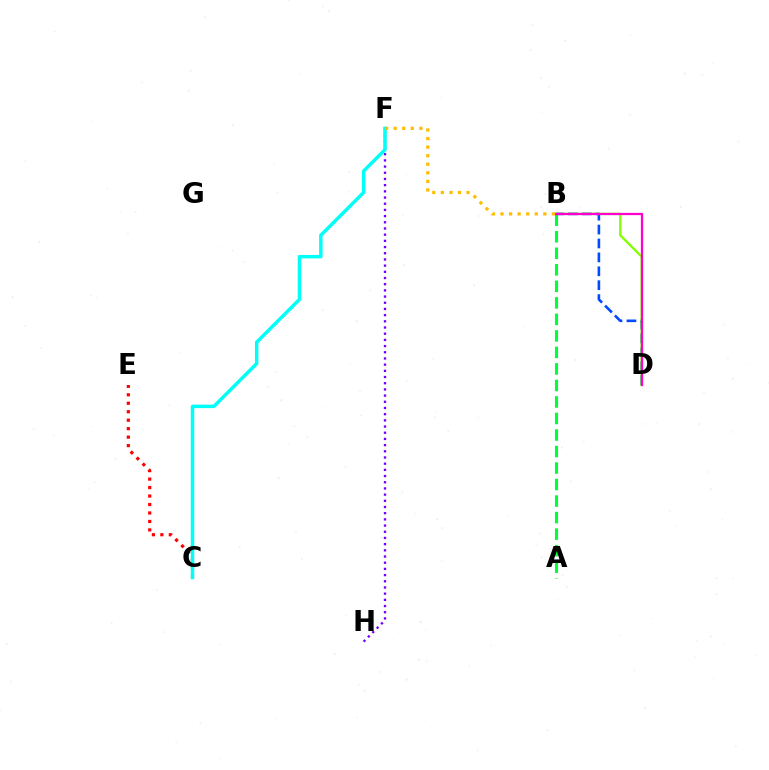{('A', 'B'): [{'color': '#00ff39', 'line_style': 'dashed', 'thickness': 2.24}], ('C', 'E'): [{'color': '#ff0000', 'line_style': 'dotted', 'thickness': 2.3}], ('B', 'D'): [{'color': '#004bff', 'line_style': 'dashed', 'thickness': 1.89}, {'color': '#84ff00', 'line_style': 'solid', 'thickness': 1.68}, {'color': '#ff00cf', 'line_style': 'solid', 'thickness': 1.62}], ('F', 'H'): [{'color': '#7200ff', 'line_style': 'dotted', 'thickness': 1.68}], ('C', 'F'): [{'color': '#00fff6', 'line_style': 'solid', 'thickness': 2.5}], ('B', 'F'): [{'color': '#ffbd00', 'line_style': 'dotted', 'thickness': 2.33}]}